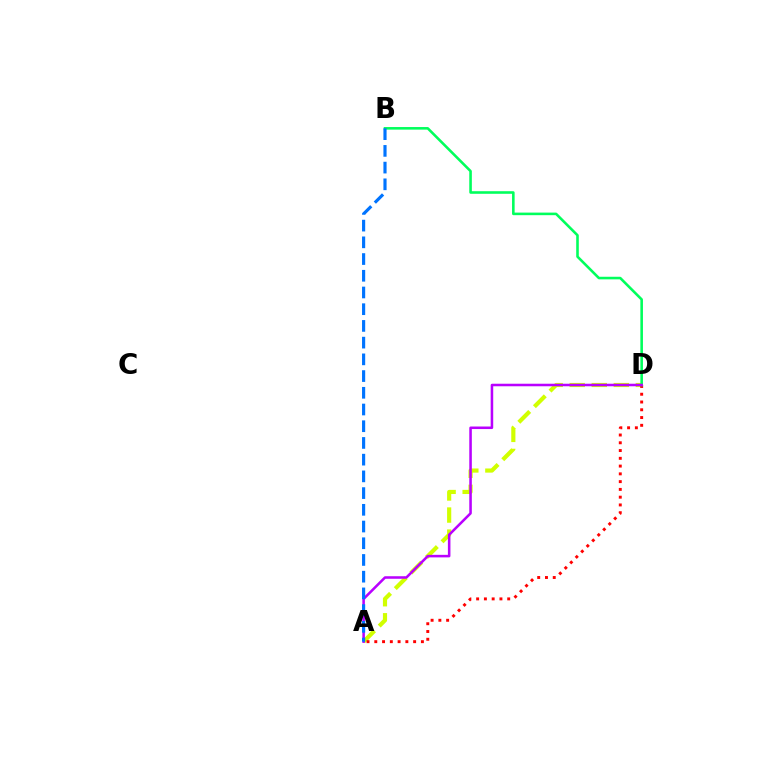{('A', 'D'): [{'color': '#d1ff00', 'line_style': 'dashed', 'thickness': 3.0}, {'color': '#ff0000', 'line_style': 'dotted', 'thickness': 2.11}, {'color': '#b900ff', 'line_style': 'solid', 'thickness': 1.83}], ('B', 'D'): [{'color': '#00ff5c', 'line_style': 'solid', 'thickness': 1.86}], ('A', 'B'): [{'color': '#0074ff', 'line_style': 'dashed', 'thickness': 2.27}]}